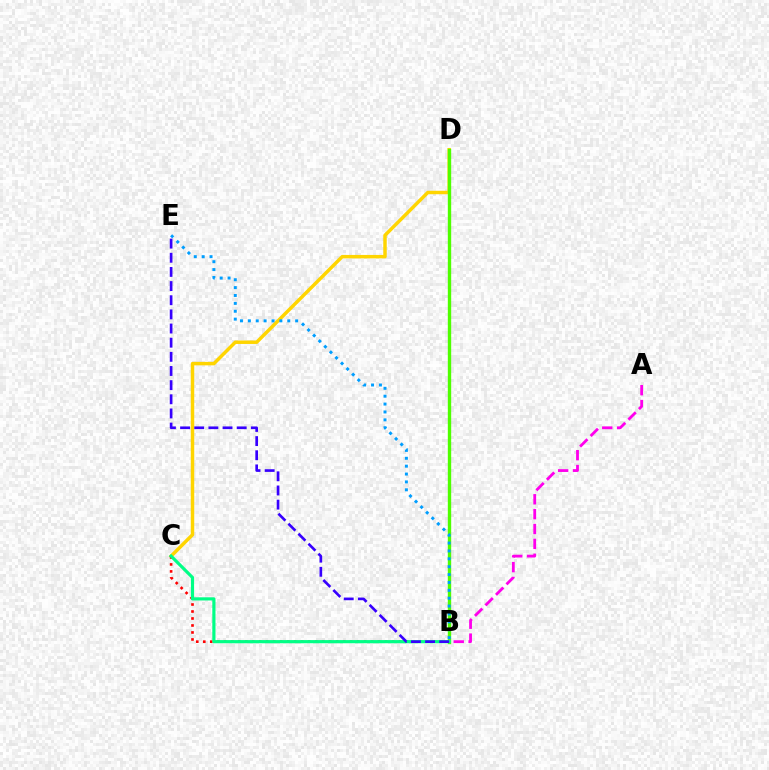{('A', 'B'): [{'color': '#ff00ed', 'line_style': 'dashed', 'thickness': 2.02}], ('C', 'D'): [{'color': '#ffd500', 'line_style': 'solid', 'thickness': 2.5}], ('B', 'D'): [{'color': '#4fff00', 'line_style': 'solid', 'thickness': 2.42}], ('B', 'E'): [{'color': '#009eff', 'line_style': 'dotted', 'thickness': 2.14}, {'color': '#3700ff', 'line_style': 'dashed', 'thickness': 1.92}], ('B', 'C'): [{'color': '#ff0000', 'line_style': 'dotted', 'thickness': 1.9}, {'color': '#00ff86', 'line_style': 'solid', 'thickness': 2.28}]}